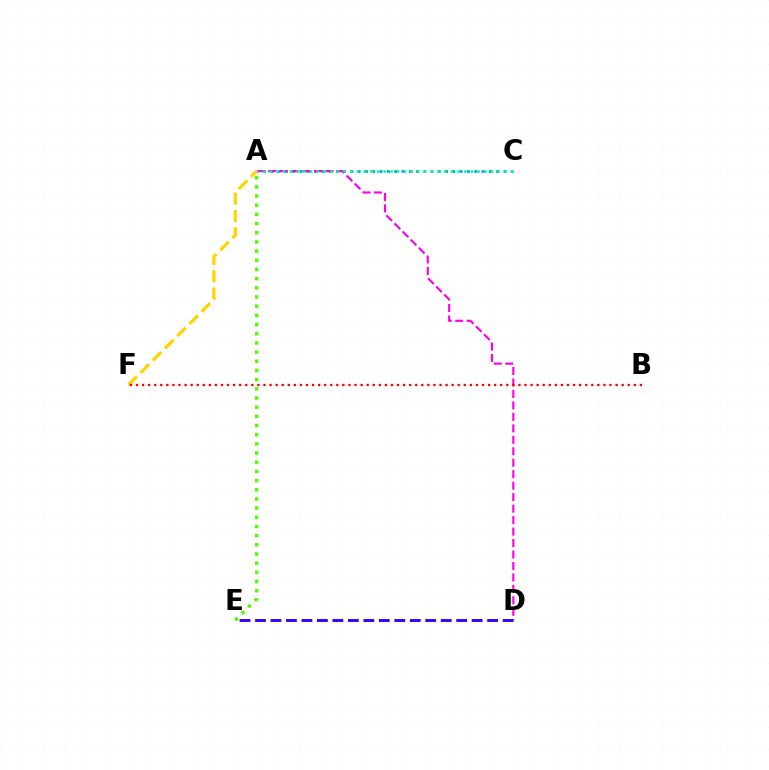{('A', 'E'): [{'color': '#4fff00', 'line_style': 'dotted', 'thickness': 2.49}], ('A', 'C'): [{'color': '#009eff', 'line_style': 'dotted', 'thickness': 1.98}, {'color': '#00ff86', 'line_style': 'dotted', 'thickness': 1.82}], ('A', 'D'): [{'color': '#ff00ed', 'line_style': 'dashed', 'thickness': 1.56}], ('A', 'F'): [{'color': '#ffd500', 'line_style': 'dashed', 'thickness': 2.35}], ('D', 'E'): [{'color': '#3700ff', 'line_style': 'dashed', 'thickness': 2.1}], ('B', 'F'): [{'color': '#ff0000', 'line_style': 'dotted', 'thickness': 1.65}]}